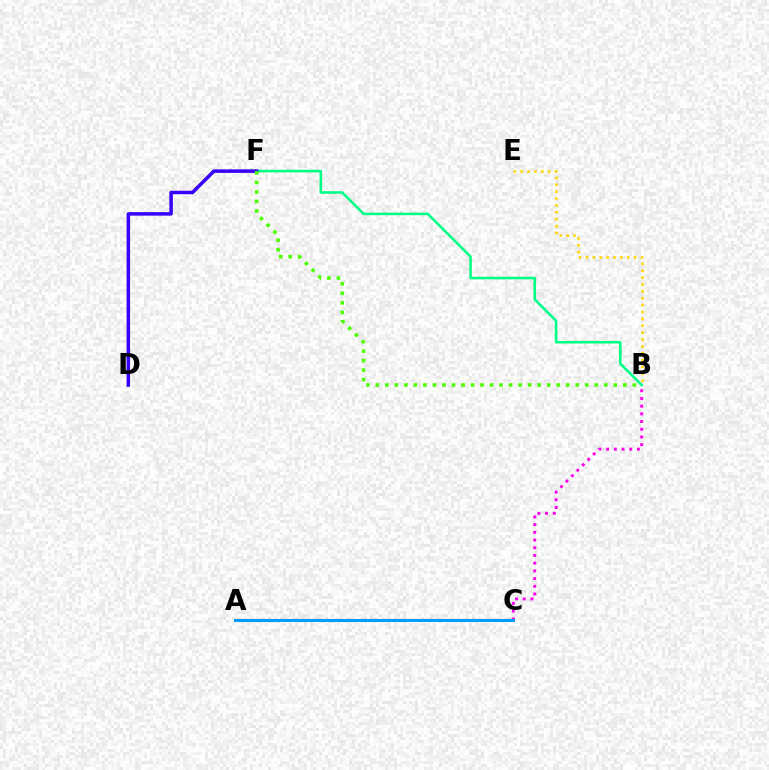{('B', 'F'): [{'color': '#00ff86', 'line_style': 'solid', 'thickness': 1.88}, {'color': '#4fff00', 'line_style': 'dotted', 'thickness': 2.59}], ('B', 'C'): [{'color': '#ff00ed', 'line_style': 'dotted', 'thickness': 2.09}], ('A', 'C'): [{'color': '#ff0000', 'line_style': 'dashed', 'thickness': 1.53}, {'color': '#009eff', 'line_style': 'solid', 'thickness': 2.19}], ('D', 'F'): [{'color': '#3700ff', 'line_style': 'solid', 'thickness': 2.52}], ('B', 'E'): [{'color': '#ffd500', 'line_style': 'dotted', 'thickness': 1.87}]}